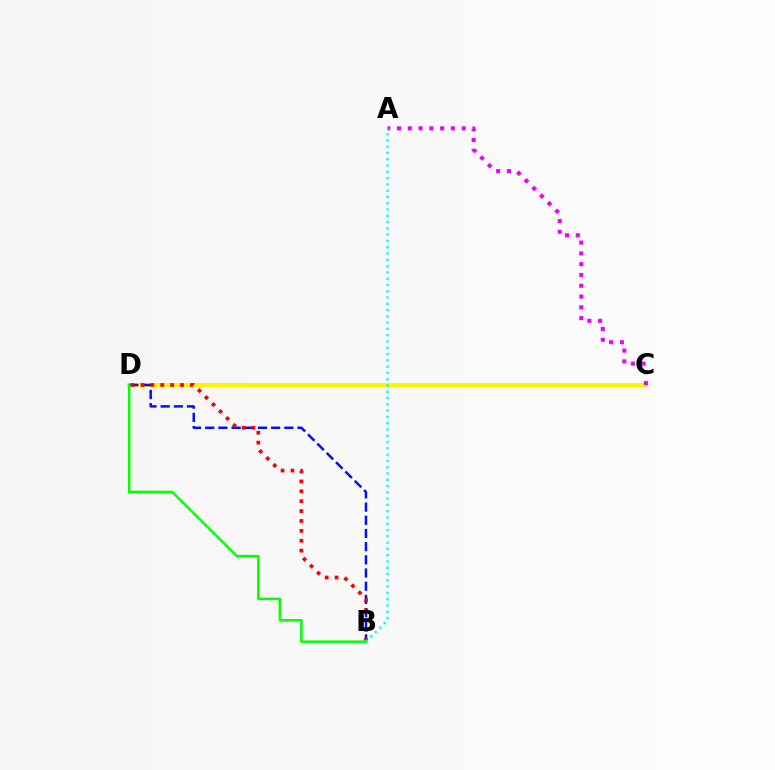{('C', 'D'): [{'color': '#fcf500', 'line_style': 'solid', 'thickness': 2.96}], ('B', 'D'): [{'color': '#0010ff', 'line_style': 'dashed', 'thickness': 1.79}, {'color': '#ff0000', 'line_style': 'dotted', 'thickness': 2.69}, {'color': '#08ff00', 'line_style': 'solid', 'thickness': 1.8}], ('A', 'C'): [{'color': '#ee00ff', 'line_style': 'dotted', 'thickness': 2.93}], ('A', 'B'): [{'color': '#00fff6', 'line_style': 'dotted', 'thickness': 1.71}]}